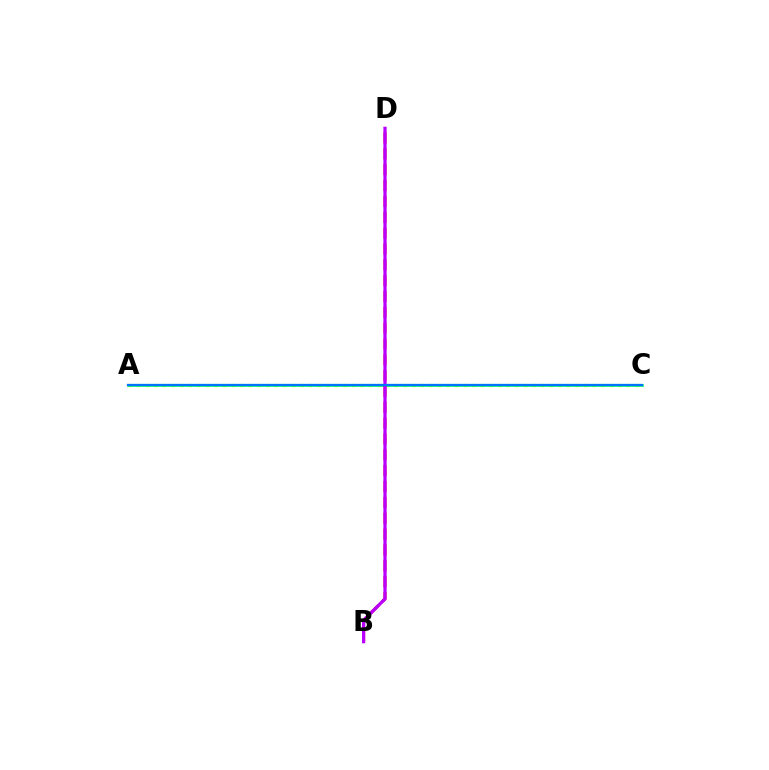{('A', 'C'): [{'color': '#d1ff00', 'line_style': 'dotted', 'thickness': 2.33}, {'color': '#00ff5c', 'line_style': 'solid', 'thickness': 1.88}, {'color': '#0074ff', 'line_style': 'solid', 'thickness': 1.64}], ('B', 'D'): [{'color': '#ff0000', 'line_style': 'dashed', 'thickness': 2.15}, {'color': '#b900ff', 'line_style': 'solid', 'thickness': 2.33}]}